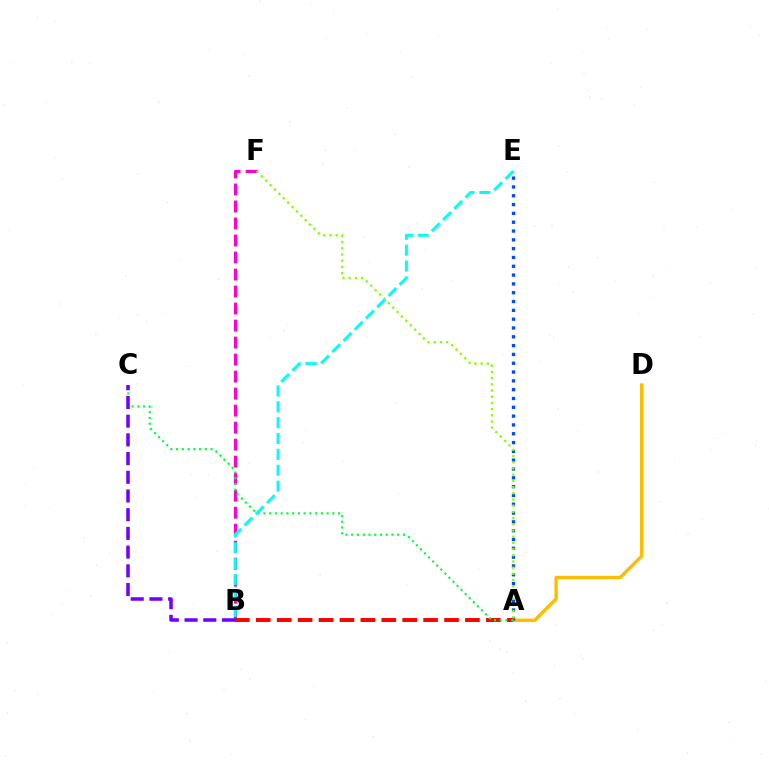{('A', 'D'): [{'color': '#ffbd00', 'line_style': 'solid', 'thickness': 2.47}], ('A', 'E'): [{'color': '#004bff', 'line_style': 'dotted', 'thickness': 2.39}], ('B', 'F'): [{'color': '#ff00cf', 'line_style': 'dashed', 'thickness': 2.31}], ('A', 'B'): [{'color': '#ff0000', 'line_style': 'dashed', 'thickness': 2.84}], ('A', 'C'): [{'color': '#00ff39', 'line_style': 'dotted', 'thickness': 1.56}], ('B', 'C'): [{'color': '#7200ff', 'line_style': 'dashed', 'thickness': 2.54}], ('A', 'F'): [{'color': '#84ff00', 'line_style': 'dotted', 'thickness': 1.68}], ('B', 'E'): [{'color': '#00fff6', 'line_style': 'dashed', 'thickness': 2.16}]}